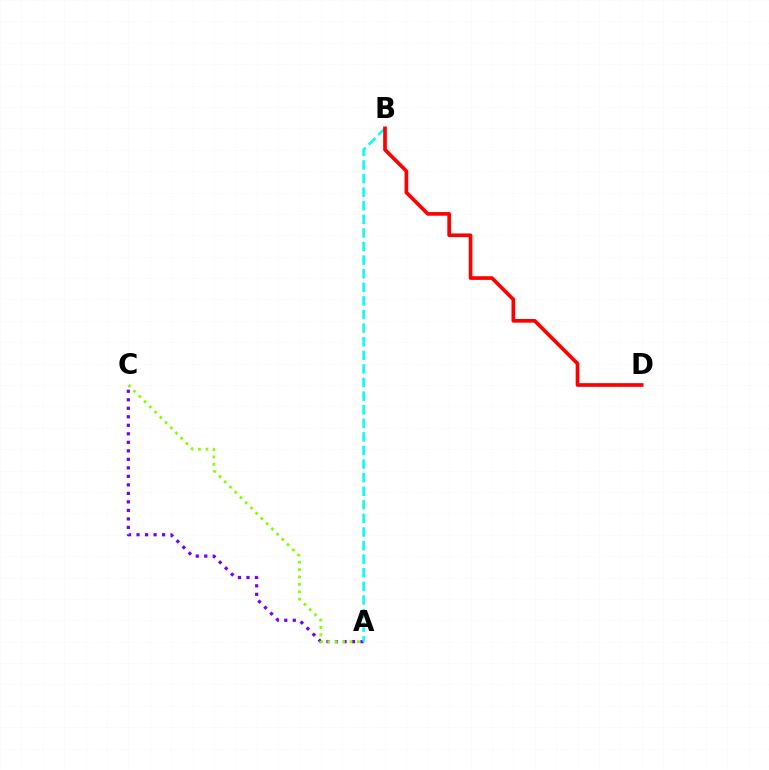{('A', 'C'): [{'color': '#7200ff', 'line_style': 'dotted', 'thickness': 2.31}, {'color': '#84ff00', 'line_style': 'dotted', 'thickness': 2.01}], ('A', 'B'): [{'color': '#00fff6', 'line_style': 'dashed', 'thickness': 1.85}], ('B', 'D'): [{'color': '#ff0000', 'line_style': 'solid', 'thickness': 2.65}]}